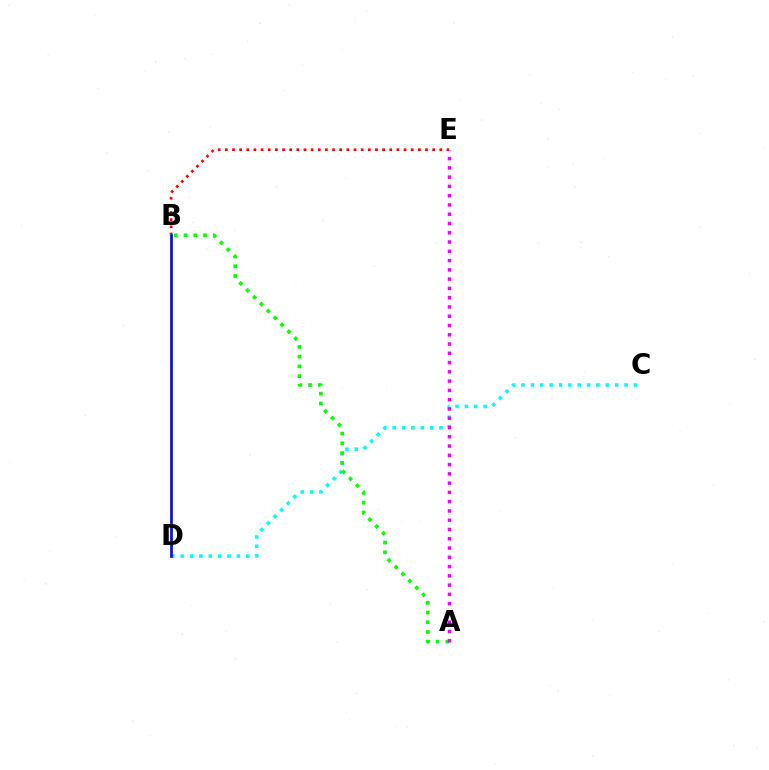{('C', 'D'): [{'color': '#00fff6', 'line_style': 'dotted', 'thickness': 2.54}], ('B', 'E'): [{'color': '#ff0000', 'line_style': 'dotted', 'thickness': 1.94}], ('A', 'B'): [{'color': '#08ff00', 'line_style': 'dotted', 'thickness': 2.65}], ('B', 'D'): [{'color': '#fcf500', 'line_style': 'solid', 'thickness': 2.06}, {'color': '#0010ff', 'line_style': 'solid', 'thickness': 1.95}], ('A', 'E'): [{'color': '#ee00ff', 'line_style': 'dotted', 'thickness': 2.52}]}